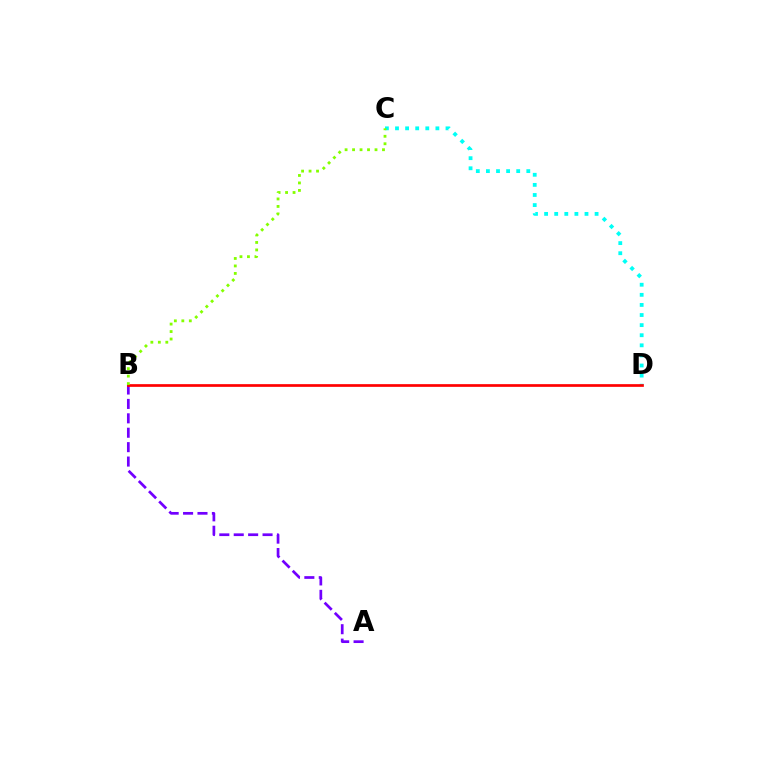{('C', 'D'): [{'color': '#00fff6', 'line_style': 'dotted', 'thickness': 2.74}], ('A', 'B'): [{'color': '#7200ff', 'line_style': 'dashed', 'thickness': 1.96}], ('B', 'D'): [{'color': '#ff0000', 'line_style': 'solid', 'thickness': 1.95}], ('B', 'C'): [{'color': '#84ff00', 'line_style': 'dotted', 'thickness': 2.03}]}